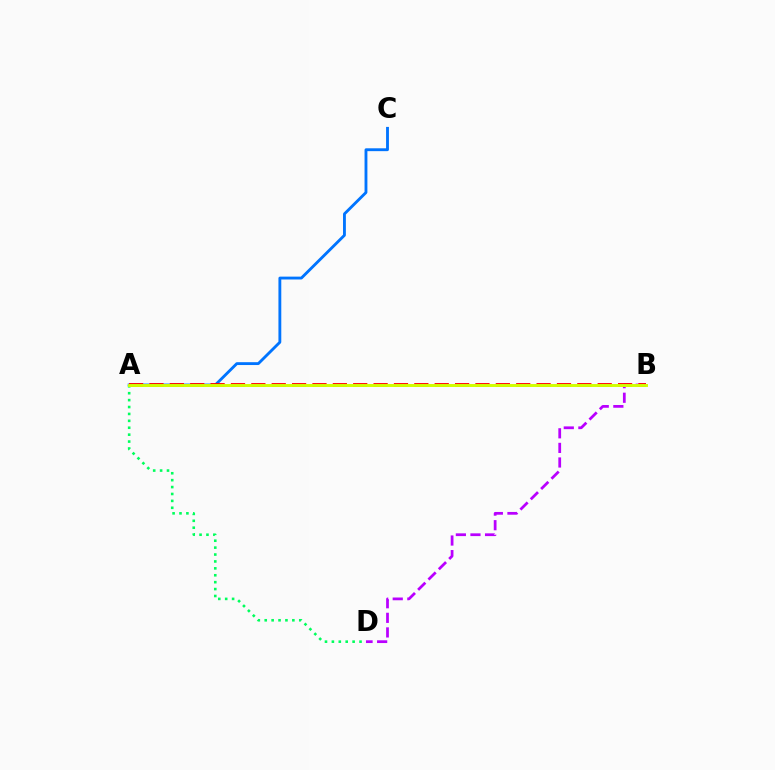{('A', 'C'): [{'color': '#0074ff', 'line_style': 'solid', 'thickness': 2.05}], ('B', 'D'): [{'color': '#b900ff', 'line_style': 'dashed', 'thickness': 1.98}], ('A', 'B'): [{'color': '#ff0000', 'line_style': 'dashed', 'thickness': 2.77}, {'color': '#d1ff00', 'line_style': 'solid', 'thickness': 2.11}], ('A', 'D'): [{'color': '#00ff5c', 'line_style': 'dotted', 'thickness': 1.88}]}